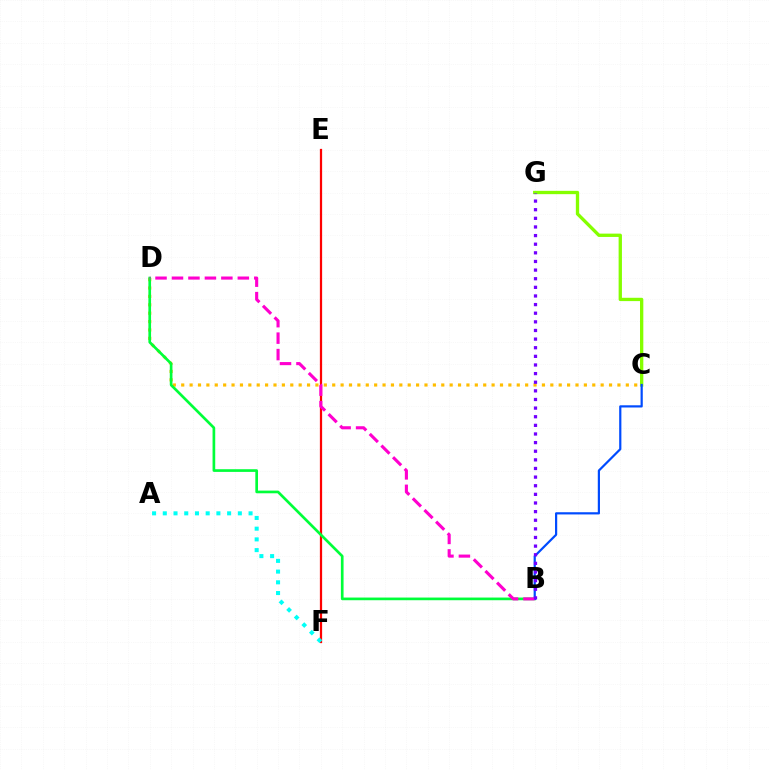{('C', 'G'): [{'color': '#84ff00', 'line_style': 'solid', 'thickness': 2.39}], ('E', 'F'): [{'color': '#ff0000', 'line_style': 'solid', 'thickness': 1.62}], ('C', 'D'): [{'color': '#ffbd00', 'line_style': 'dotted', 'thickness': 2.28}], ('A', 'F'): [{'color': '#00fff6', 'line_style': 'dotted', 'thickness': 2.91}], ('B', 'D'): [{'color': '#00ff39', 'line_style': 'solid', 'thickness': 1.93}, {'color': '#ff00cf', 'line_style': 'dashed', 'thickness': 2.24}], ('B', 'C'): [{'color': '#004bff', 'line_style': 'solid', 'thickness': 1.59}], ('B', 'G'): [{'color': '#7200ff', 'line_style': 'dotted', 'thickness': 2.34}]}